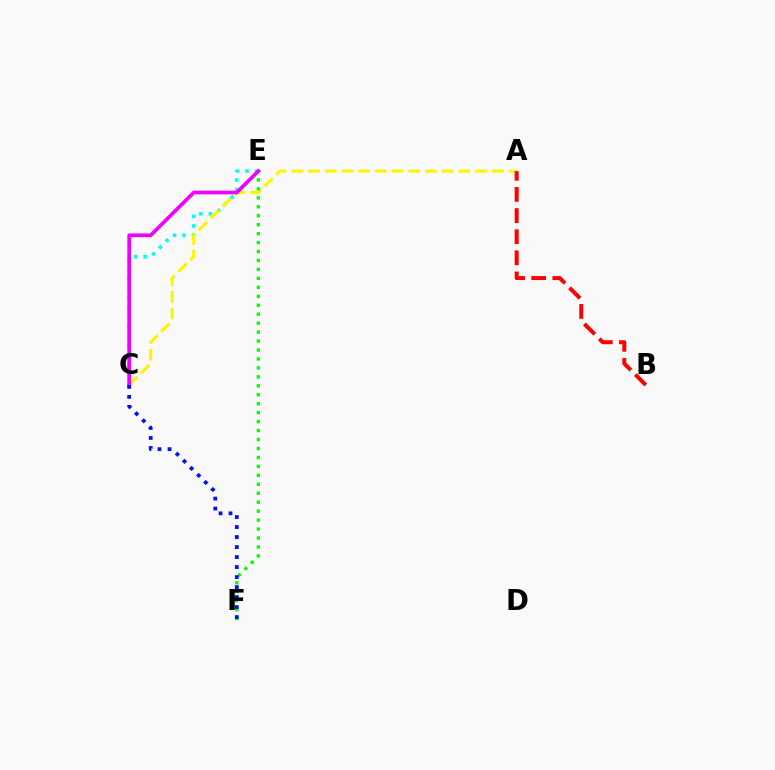{('C', 'E'): [{'color': '#00fff6', 'line_style': 'dotted', 'thickness': 2.59}, {'color': '#ee00ff', 'line_style': 'solid', 'thickness': 2.66}], ('A', 'C'): [{'color': '#fcf500', 'line_style': 'dashed', 'thickness': 2.27}], ('E', 'F'): [{'color': '#08ff00', 'line_style': 'dotted', 'thickness': 2.43}], ('A', 'B'): [{'color': '#ff0000', 'line_style': 'dashed', 'thickness': 2.87}], ('C', 'F'): [{'color': '#0010ff', 'line_style': 'dotted', 'thickness': 2.72}]}